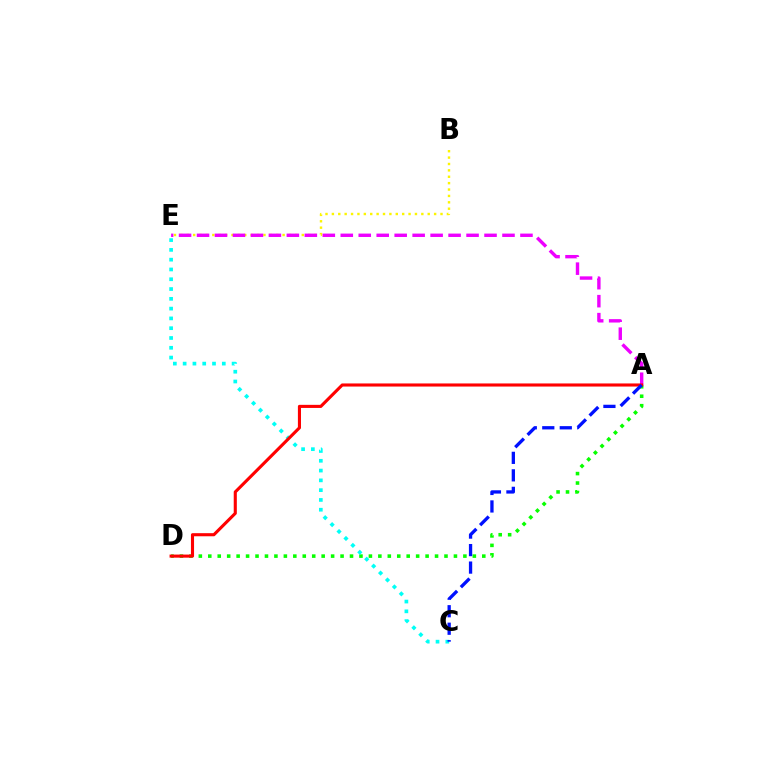{('A', 'D'): [{'color': '#08ff00', 'line_style': 'dotted', 'thickness': 2.57}, {'color': '#ff0000', 'line_style': 'solid', 'thickness': 2.23}], ('C', 'E'): [{'color': '#00fff6', 'line_style': 'dotted', 'thickness': 2.66}], ('B', 'E'): [{'color': '#fcf500', 'line_style': 'dotted', 'thickness': 1.74}], ('A', 'E'): [{'color': '#ee00ff', 'line_style': 'dashed', 'thickness': 2.44}], ('A', 'C'): [{'color': '#0010ff', 'line_style': 'dashed', 'thickness': 2.38}]}